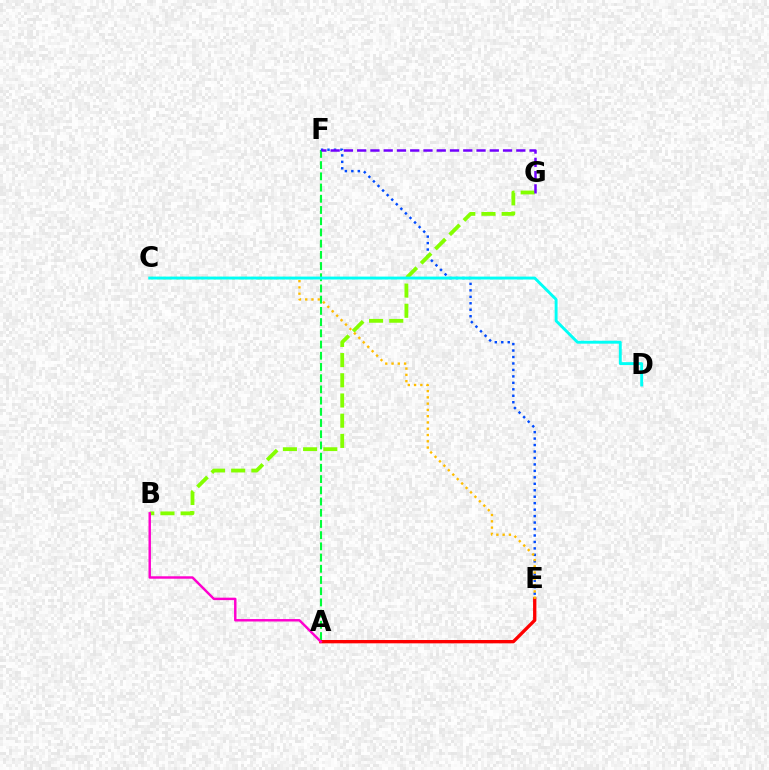{('A', 'E'): [{'color': '#ff0000', 'line_style': 'solid', 'thickness': 2.39}], ('A', 'F'): [{'color': '#00ff39', 'line_style': 'dashed', 'thickness': 1.52}], ('E', 'F'): [{'color': '#004bff', 'line_style': 'dotted', 'thickness': 1.76}], ('B', 'G'): [{'color': '#84ff00', 'line_style': 'dashed', 'thickness': 2.74}], ('F', 'G'): [{'color': '#7200ff', 'line_style': 'dashed', 'thickness': 1.8}], ('A', 'B'): [{'color': '#ff00cf', 'line_style': 'solid', 'thickness': 1.76}], ('C', 'E'): [{'color': '#ffbd00', 'line_style': 'dotted', 'thickness': 1.7}], ('C', 'D'): [{'color': '#00fff6', 'line_style': 'solid', 'thickness': 2.09}]}